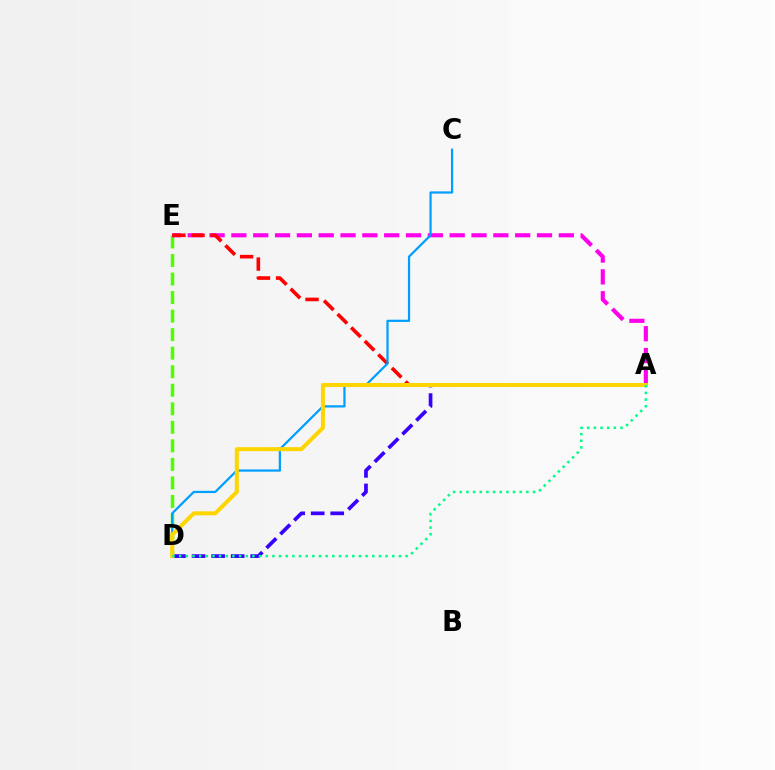{('D', 'E'): [{'color': '#4fff00', 'line_style': 'dashed', 'thickness': 2.52}], ('A', 'D'): [{'color': '#3700ff', 'line_style': 'dashed', 'thickness': 2.65}, {'color': '#ffd500', 'line_style': 'solid', 'thickness': 2.88}, {'color': '#00ff86', 'line_style': 'dotted', 'thickness': 1.81}], ('A', 'E'): [{'color': '#ff00ed', 'line_style': 'dashed', 'thickness': 2.97}, {'color': '#ff0000', 'line_style': 'dashed', 'thickness': 2.6}], ('C', 'D'): [{'color': '#009eff', 'line_style': 'solid', 'thickness': 1.6}]}